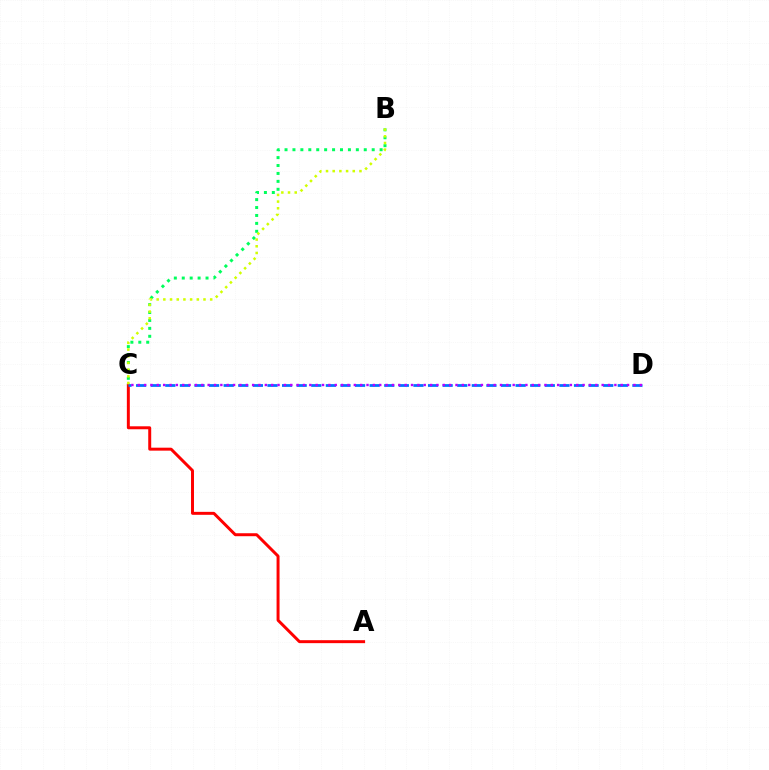{('B', 'C'): [{'color': '#00ff5c', 'line_style': 'dotted', 'thickness': 2.15}, {'color': '#d1ff00', 'line_style': 'dotted', 'thickness': 1.82}], ('A', 'C'): [{'color': '#ff0000', 'line_style': 'solid', 'thickness': 2.14}], ('C', 'D'): [{'color': '#0074ff', 'line_style': 'dashed', 'thickness': 1.98}, {'color': '#b900ff', 'line_style': 'dotted', 'thickness': 1.73}]}